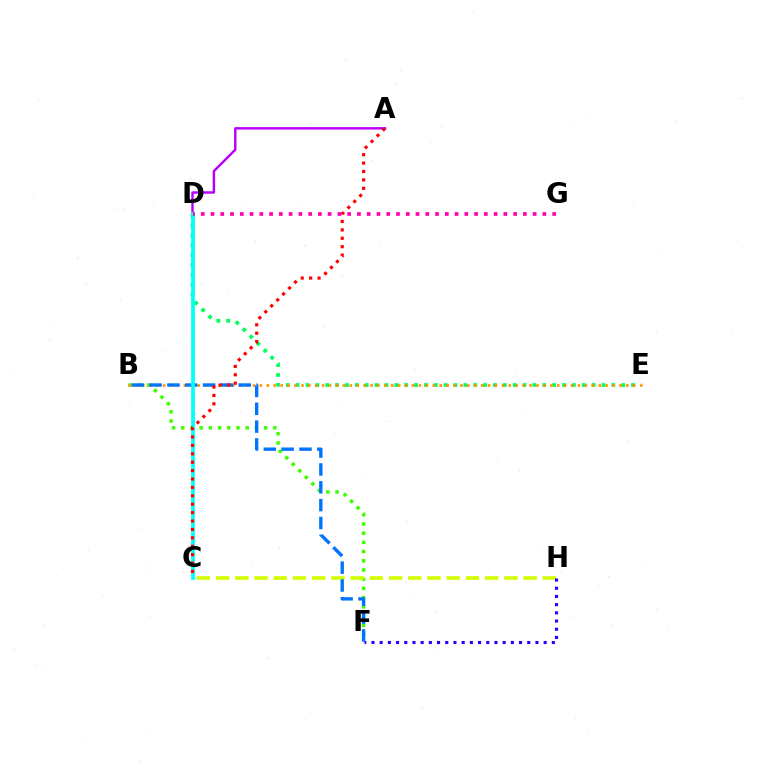{('B', 'F'): [{'color': '#3dff00', 'line_style': 'dotted', 'thickness': 2.5}, {'color': '#0074ff', 'line_style': 'dashed', 'thickness': 2.42}], ('A', 'D'): [{'color': '#b900ff', 'line_style': 'solid', 'thickness': 1.76}], ('D', 'E'): [{'color': '#00ff5c', 'line_style': 'dotted', 'thickness': 2.68}], ('B', 'E'): [{'color': '#ff9400', 'line_style': 'dotted', 'thickness': 1.88}], ('C', 'H'): [{'color': '#d1ff00', 'line_style': 'dashed', 'thickness': 2.61}], ('C', 'D'): [{'color': '#00fff6', 'line_style': 'solid', 'thickness': 2.69}], ('F', 'H'): [{'color': '#2500ff', 'line_style': 'dotted', 'thickness': 2.23}], ('A', 'C'): [{'color': '#ff0000', 'line_style': 'dotted', 'thickness': 2.28}], ('D', 'G'): [{'color': '#ff00ac', 'line_style': 'dotted', 'thickness': 2.65}]}